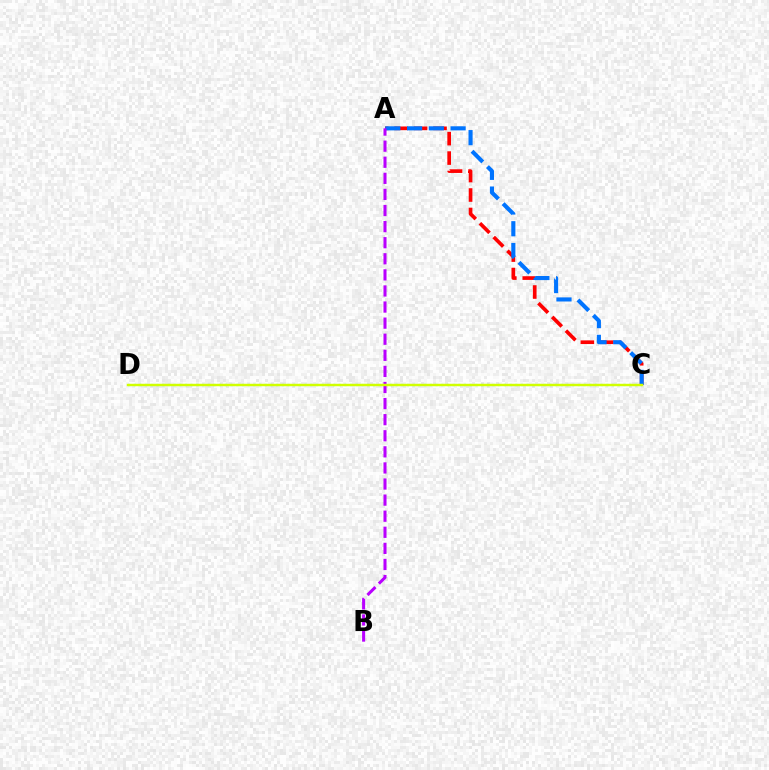{('A', 'C'): [{'color': '#ff0000', 'line_style': 'dashed', 'thickness': 2.64}, {'color': '#0074ff', 'line_style': 'dashed', 'thickness': 2.96}], ('C', 'D'): [{'color': '#00ff5c', 'line_style': 'dotted', 'thickness': 1.55}, {'color': '#d1ff00', 'line_style': 'solid', 'thickness': 1.75}], ('A', 'B'): [{'color': '#b900ff', 'line_style': 'dashed', 'thickness': 2.19}]}